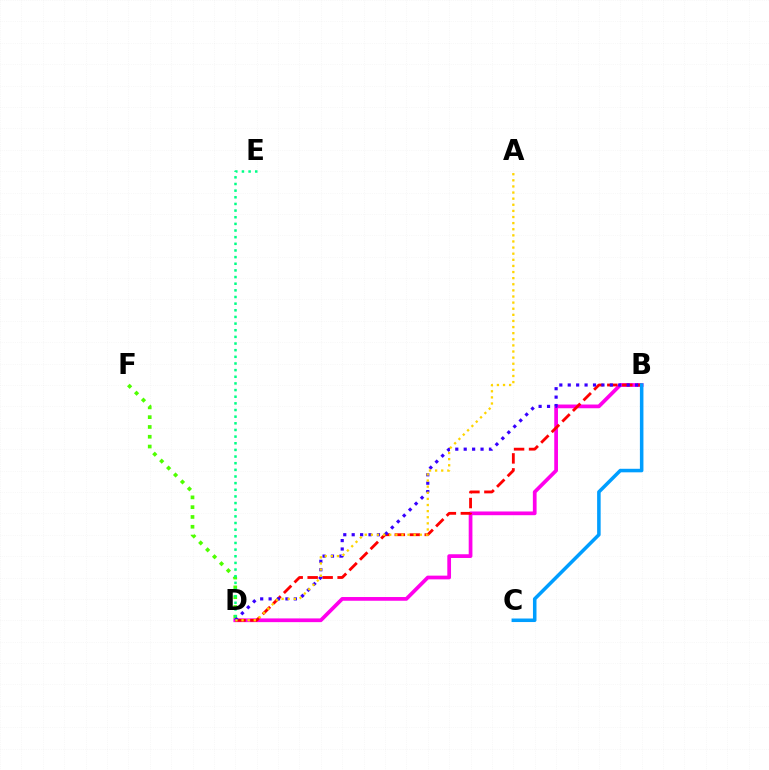{('D', 'F'): [{'color': '#4fff00', 'line_style': 'dotted', 'thickness': 2.66}], ('B', 'D'): [{'color': '#ff00ed', 'line_style': 'solid', 'thickness': 2.68}, {'color': '#ff0000', 'line_style': 'dashed', 'thickness': 2.04}, {'color': '#3700ff', 'line_style': 'dotted', 'thickness': 2.29}], ('D', 'E'): [{'color': '#00ff86', 'line_style': 'dotted', 'thickness': 1.81}], ('A', 'D'): [{'color': '#ffd500', 'line_style': 'dotted', 'thickness': 1.66}], ('B', 'C'): [{'color': '#009eff', 'line_style': 'solid', 'thickness': 2.54}]}